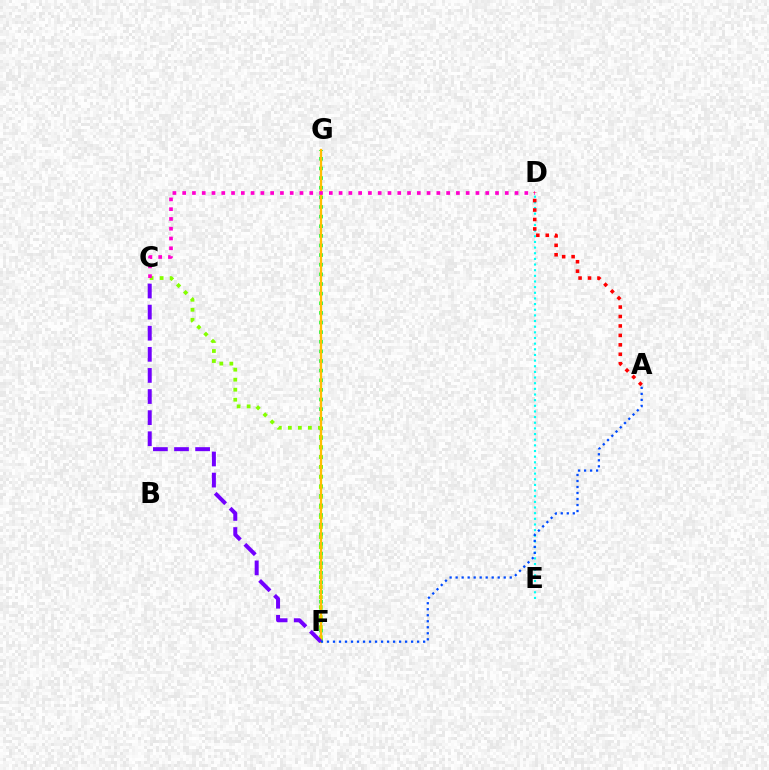{('F', 'G'): [{'color': '#00ff39', 'line_style': 'dotted', 'thickness': 2.62}, {'color': '#ffbd00', 'line_style': 'solid', 'thickness': 1.67}], ('C', 'F'): [{'color': '#84ff00', 'line_style': 'dotted', 'thickness': 2.72}, {'color': '#7200ff', 'line_style': 'dashed', 'thickness': 2.87}], ('D', 'E'): [{'color': '#00fff6', 'line_style': 'dotted', 'thickness': 1.54}], ('C', 'D'): [{'color': '#ff00cf', 'line_style': 'dotted', 'thickness': 2.66}], ('A', 'F'): [{'color': '#004bff', 'line_style': 'dotted', 'thickness': 1.63}], ('A', 'D'): [{'color': '#ff0000', 'line_style': 'dotted', 'thickness': 2.57}]}